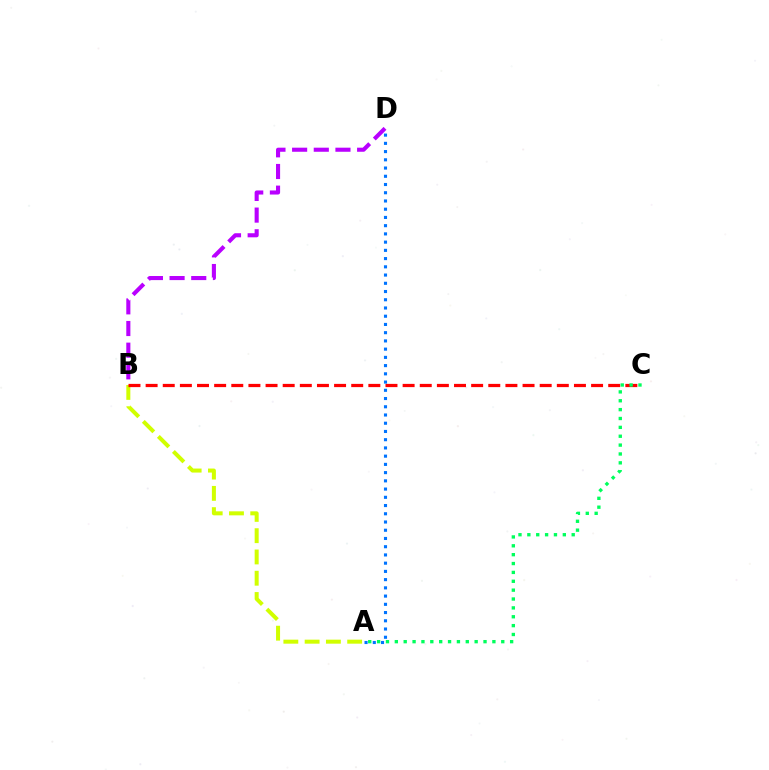{('A', 'B'): [{'color': '#d1ff00', 'line_style': 'dashed', 'thickness': 2.89}], ('B', 'C'): [{'color': '#ff0000', 'line_style': 'dashed', 'thickness': 2.33}], ('A', 'D'): [{'color': '#0074ff', 'line_style': 'dotted', 'thickness': 2.24}], ('A', 'C'): [{'color': '#00ff5c', 'line_style': 'dotted', 'thickness': 2.41}], ('B', 'D'): [{'color': '#b900ff', 'line_style': 'dashed', 'thickness': 2.94}]}